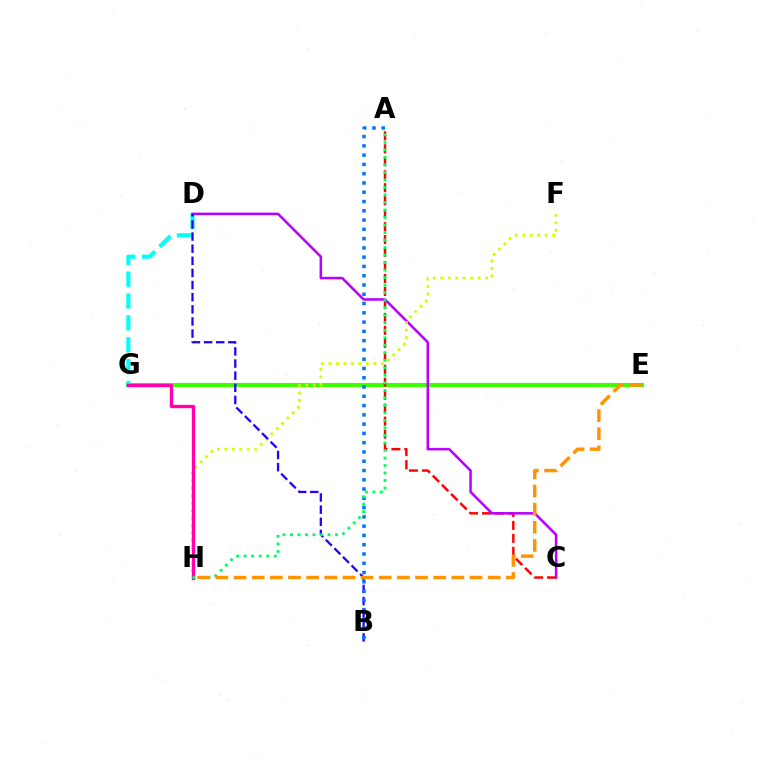{('E', 'G'): [{'color': '#3dff00', 'line_style': 'solid', 'thickness': 2.92}], ('A', 'C'): [{'color': '#ff0000', 'line_style': 'dashed', 'thickness': 1.76}], ('D', 'G'): [{'color': '#00fff6', 'line_style': 'dashed', 'thickness': 2.97}], ('C', 'D'): [{'color': '#b900ff', 'line_style': 'solid', 'thickness': 1.83}], ('F', 'H'): [{'color': '#d1ff00', 'line_style': 'dotted', 'thickness': 2.03}], ('G', 'H'): [{'color': '#ff00ac', 'line_style': 'solid', 'thickness': 2.44}], ('B', 'D'): [{'color': '#2500ff', 'line_style': 'dashed', 'thickness': 1.65}], ('A', 'B'): [{'color': '#0074ff', 'line_style': 'dotted', 'thickness': 2.52}], ('A', 'H'): [{'color': '#00ff5c', 'line_style': 'dotted', 'thickness': 2.04}], ('E', 'H'): [{'color': '#ff9400', 'line_style': 'dashed', 'thickness': 2.47}]}